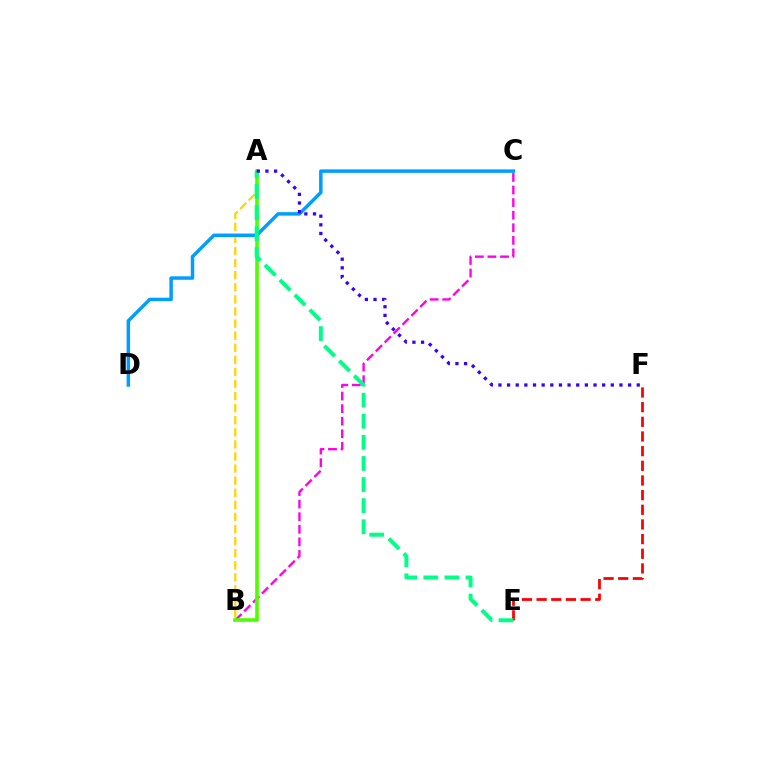{('B', 'C'): [{'color': '#ff00ed', 'line_style': 'dashed', 'thickness': 1.71}], ('A', 'B'): [{'color': '#ffd500', 'line_style': 'dashed', 'thickness': 1.64}, {'color': '#4fff00', 'line_style': 'solid', 'thickness': 2.61}], ('C', 'D'): [{'color': '#009eff', 'line_style': 'solid', 'thickness': 2.5}], ('E', 'F'): [{'color': '#ff0000', 'line_style': 'dashed', 'thickness': 1.99}], ('A', 'E'): [{'color': '#00ff86', 'line_style': 'dashed', 'thickness': 2.86}], ('A', 'F'): [{'color': '#3700ff', 'line_style': 'dotted', 'thickness': 2.35}]}